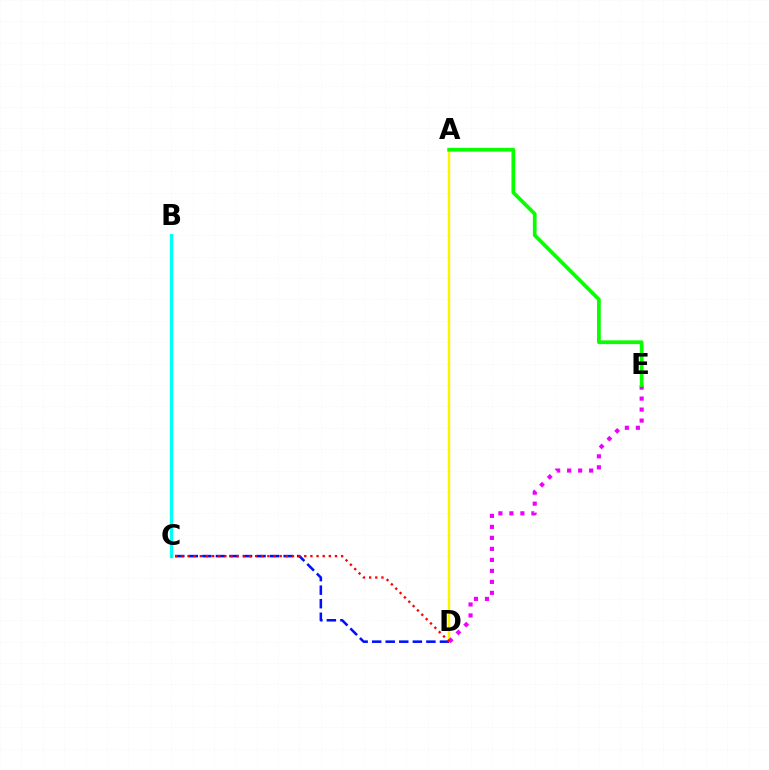{('B', 'C'): [{'color': '#00fff6', 'line_style': 'solid', 'thickness': 2.34}], ('A', 'D'): [{'color': '#fcf500', 'line_style': 'solid', 'thickness': 1.78}], ('C', 'D'): [{'color': '#0010ff', 'line_style': 'dashed', 'thickness': 1.84}, {'color': '#ff0000', 'line_style': 'dotted', 'thickness': 1.67}], ('D', 'E'): [{'color': '#ee00ff', 'line_style': 'dotted', 'thickness': 2.99}], ('A', 'E'): [{'color': '#08ff00', 'line_style': 'solid', 'thickness': 2.69}]}